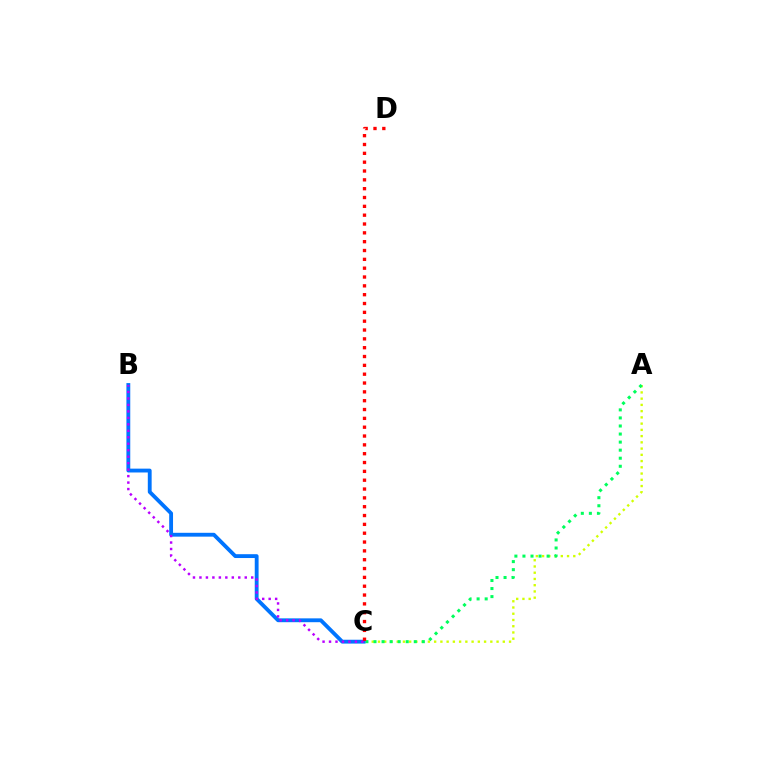{('A', 'C'): [{'color': '#d1ff00', 'line_style': 'dotted', 'thickness': 1.7}, {'color': '#00ff5c', 'line_style': 'dotted', 'thickness': 2.19}], ('B', 'C'): [{'color': '#0074ff', 'line_style': 'solid', 'thickness': 2.77}, {'color': '#b900ff', 'line_style': 'dotted', 'thickness': 1.76}], ('C', 'D'): [{'color': '#ff0000', 'line_style': 'dotted', 'thickness': 2.4}]}